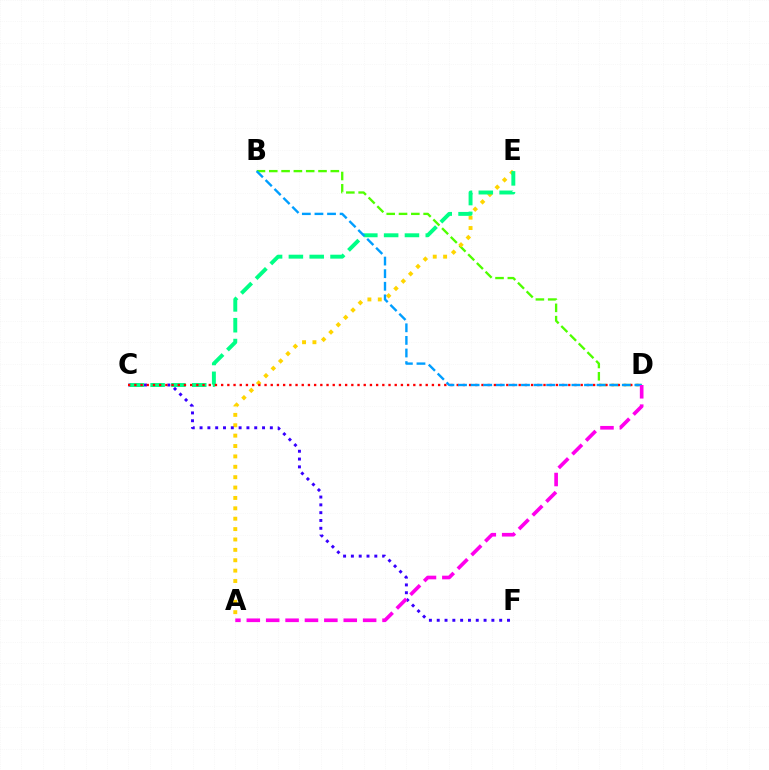{('B', 'D'): [{'color': '#4fff00', 'line_style': 'dashed', 'thickness': 1.67}, {'color': '#009eff', 'line_style': 'dashed', 'thickness': 1.71}], ('A', 'E'): [{'color': '#ffd500', 'line_style': 'dotted', 'thickness': 2.82}], ('C', 'F'): [{'color': '#3700ff', 'line_style': 'dotted', 'thickness': 2.12}], ('C', 'E'): [{'color': '#00ff86', 'line_style': 'dashed', 'thickness': 2.83}], ('C', 'D'): [{'color': '#ff0000', 'line_style': 'dotted', 'thickness': 1.68}], ('A', 'D'): [{'color': '#ff00ed', 'line_style': 'dashed', 'thickness': 2.63}]}